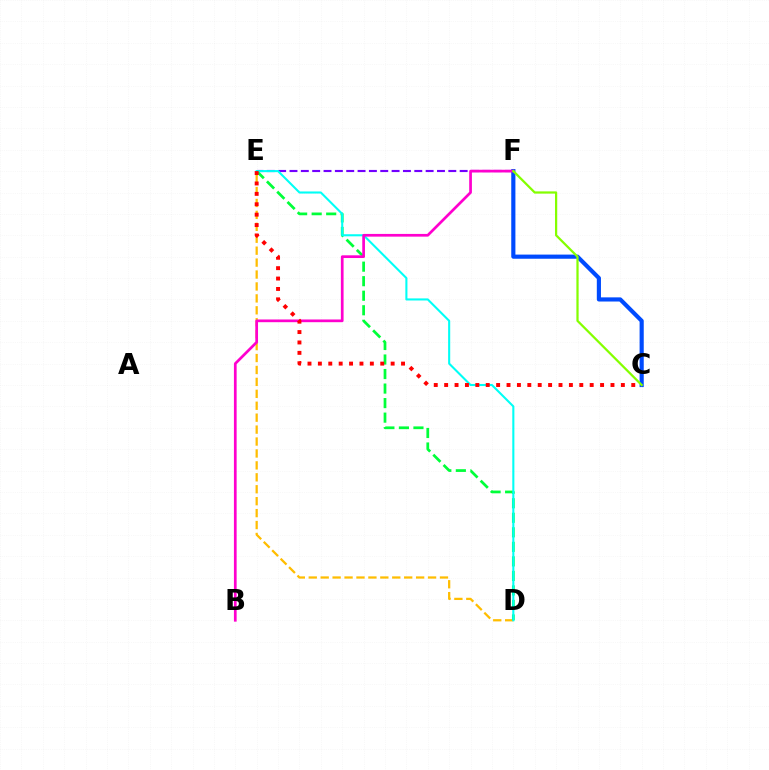{('E', 'F'): [{'color': '#7200ff', 'line_style': 'dashed', 'thickness': 1.54}], ('D', 'E'): [{'color': '#ffbd00', 'line_style': 'dashed', 'thickness': 1.62}, {'color': '#00ff39', 'line_style': 'dashed', 'thickness': 1.97}, {'color': '#00fff6', 'line_style': 'solid', 'thickness': 1.5}], ('C', 'F'): [{'color': '#004bff', 'line_style': 'solid', 'thickness': 2.99}, {'color': '#84ff00', 'line_style': 'solid', 'thickness': 1.61}], ('B', 'F'): [{'color': '#ff00cf', 'line_style': 'solid', 'thickness': 1.95}], ('C', 'E'): [{'color': '#ff0000', 'line_style': 'dotted', 'thickness': 2.82}]}